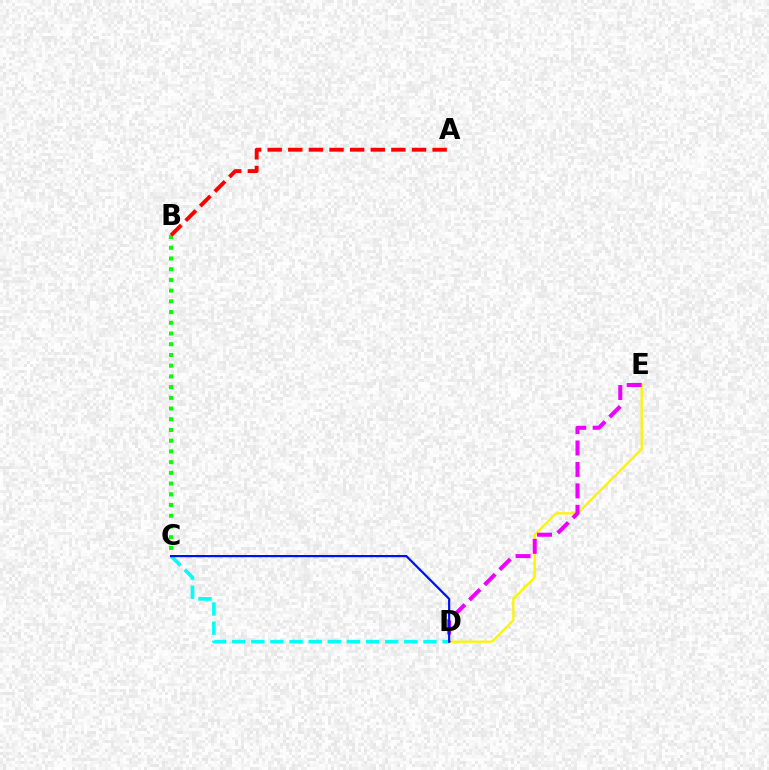{('B', 'C'): [{'color': '#08ff00', 'line_style': 'dotted', 'thickness': 2.91}], ('D', 'E'): [{'color': '#fcf500', 'line_style': 'solid', 'thickness': 1.63}, {'color': '#ee00ff', 'line_style': 'dashed', 'thickness': 2.91}], ('A', 'B'): [{'color': '#ff0000', 'line_style': 'dashed', 'thickness': 2.8}], ('C', 'D'): [{'color': '#00fff6', 'line_style': 'dashed', 'thickness': 2.6}, {'color': '#0010ff', 'line_style': 'solid', 'thickness': 1.6}]}